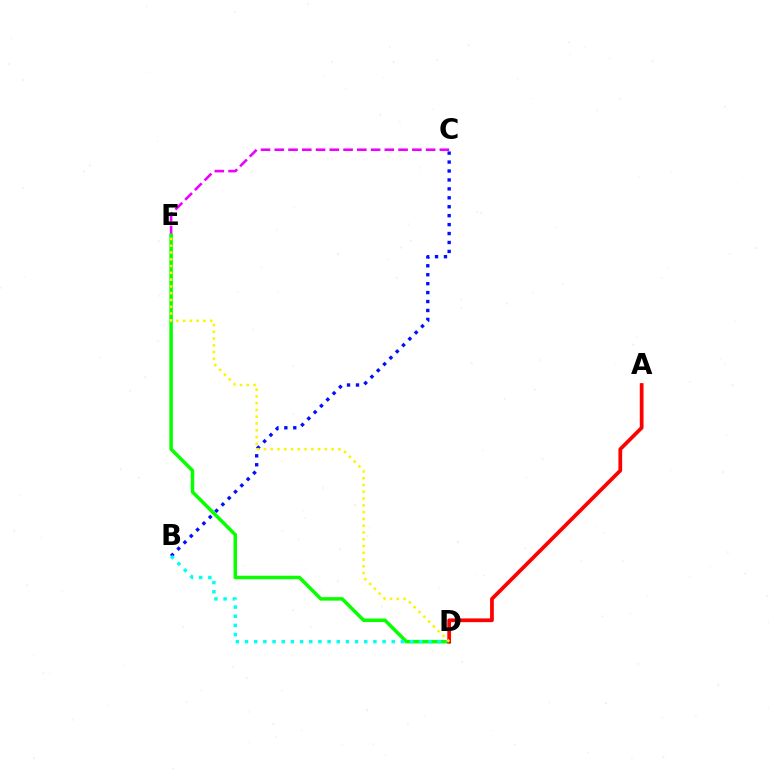{('C', 'E'): [{'color': '#ee00ff', 'line_style': 'dashed', 'thickness': 1.87}], ('D', 'E'): [{'color': '#08ff00', 'line_style': 'solid', 'thickness': 2.52}, {'color': '#fcf500', 'line_style': 'dotted', 'thickness': 1.84}], ('B', 'C'): [{'color': '#0010ff', 'line_style': 'dotted', 'thickness': 2.43}], ('B', 'D'): [{'color': '#00fff6', 'line_style': 'dotted', 'thickness': 2.49}], ('A', 'D'): [{'color': '#ff0000', 'line_style': 'solid', 'thickness': 2.7}]}